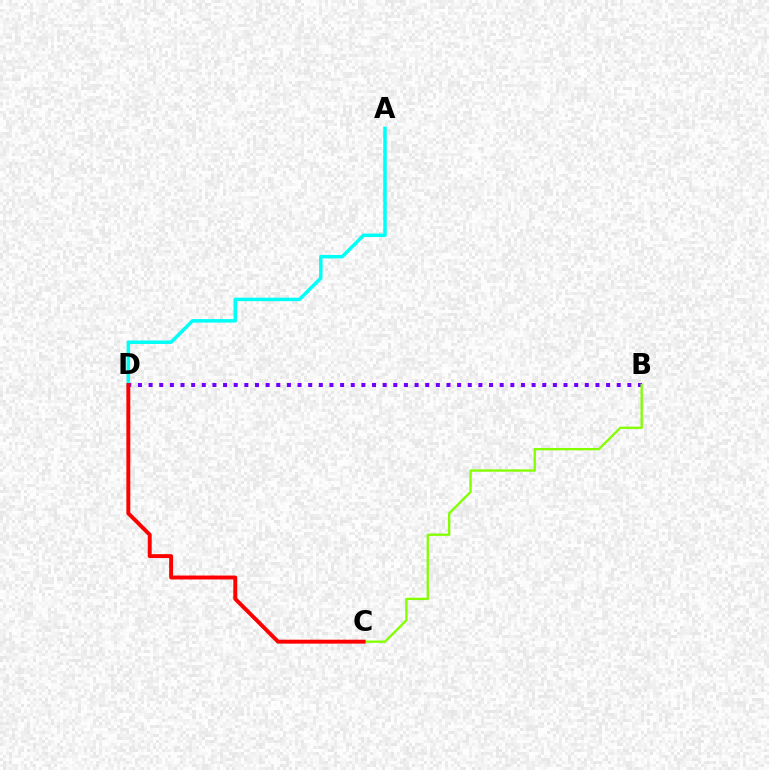{('B', 'D'): [{'color': '#7200ff', 'line_style': 'dotted', 'thickness': 2.89}], ('B', 'C'): [{'color': '#84ff00', 'line_style': 'solid', 'thickness': 1.67}], ('A', 'D'): [{'color': '#00fff6', 'line_style': 'solid', 'thickness': 2.52}], ('C', 'D'): [{'color': '#ff0000', 'line_style': 'solid', 'thickness': 2.82}]}